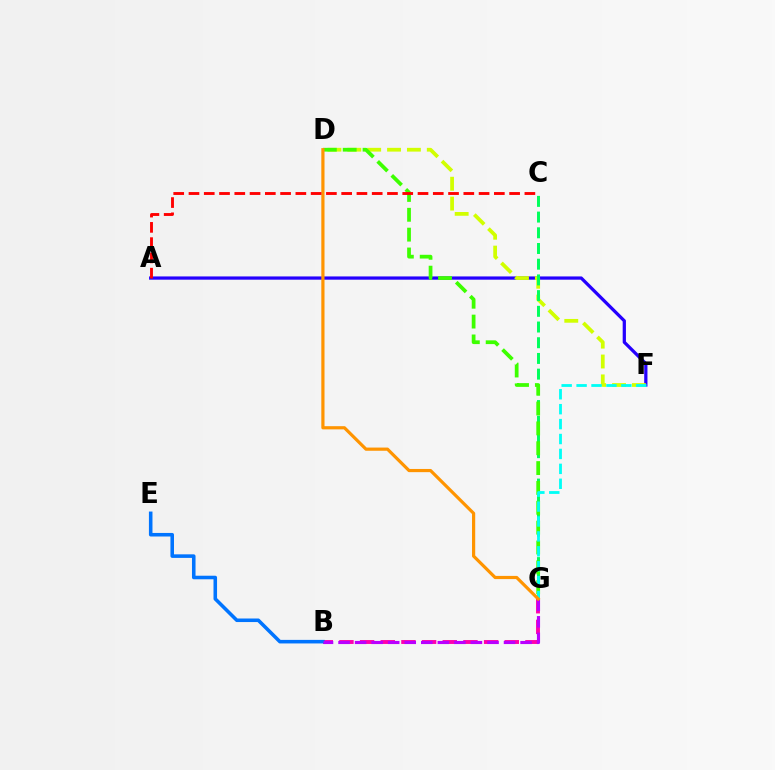{('A', 'F'): [{'color': '#2500ff', 'line_style': 'solid', 'thickness': 2.34}], ('D', 'F'): [{'color': '#d1ff00', 'line_style': 'dashed', 'thickness': 2.7}], ('C', 'G'): [{'color': '#00ff5c', 'line_style': 'dashed', 'thickness': 2.13}], ('B', 'G'): [{'color': '#ff00ac', 'line_style': 'dashed', 'thickness': 2.81}, {'color': '#b900ff', 'line_style': 'dashed', 'thickness': 2.25}], ('D', 'G'): [{'color': '#3dff00', 'line_style': 'dashed', 'thickness': 2.7}, {'color': '#ff9400', 'line_style': 'solid', 'thickness': 2.3}], ('B', 'E'): [{'color': '#0074ff', 'line_style': 'solid', 'thickness': 2.56}], ('F', 'G'): [{'color': '#00fff6', 'line_style': 'dashed', 'thickness': 2.03}], ('A', 'C'): [{'color': '#ff0000', 'line_style': 'dashed', 'thickness': 2.07}]}